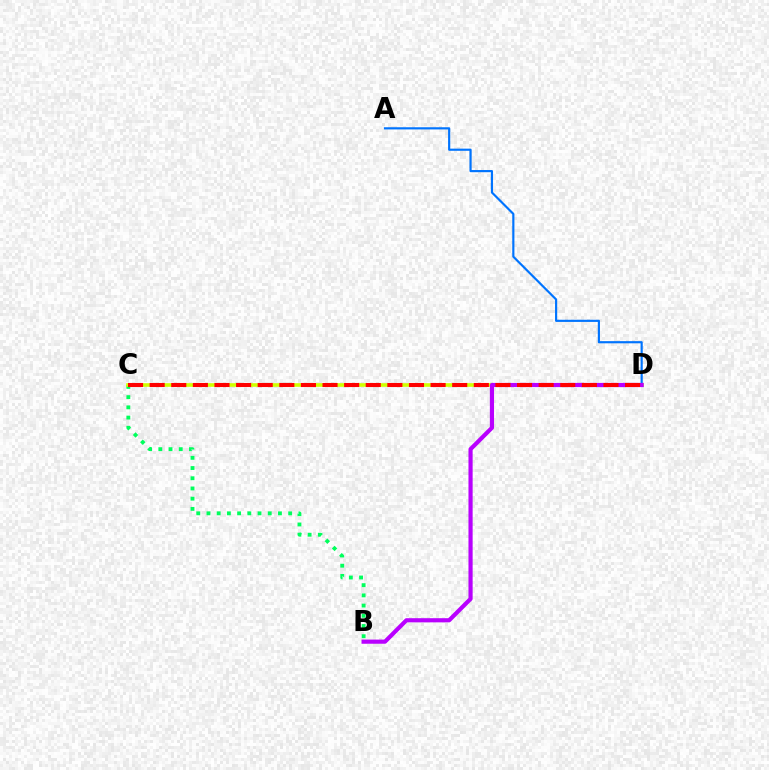{('B', 'C'): [{'color': '#00ff5c', 'line_style': 'dotted', 'thickness': 2.77}], ('C', 'D'): [{'color': '#d1ff00', 'line_style': 'solid', 'thickness': 2.61}, {'color': '#ff0000', 'line_style': 'dashed', 'thickness': 2.94}], ('A', 'D'): [{'color': '#0074ff', 'line_style': 'solid', 'thickness': 1.56}], ('B', 'D'): [{'color': '#b900ff', 'line_style': 'solid', 'thickness': 3.0}]}